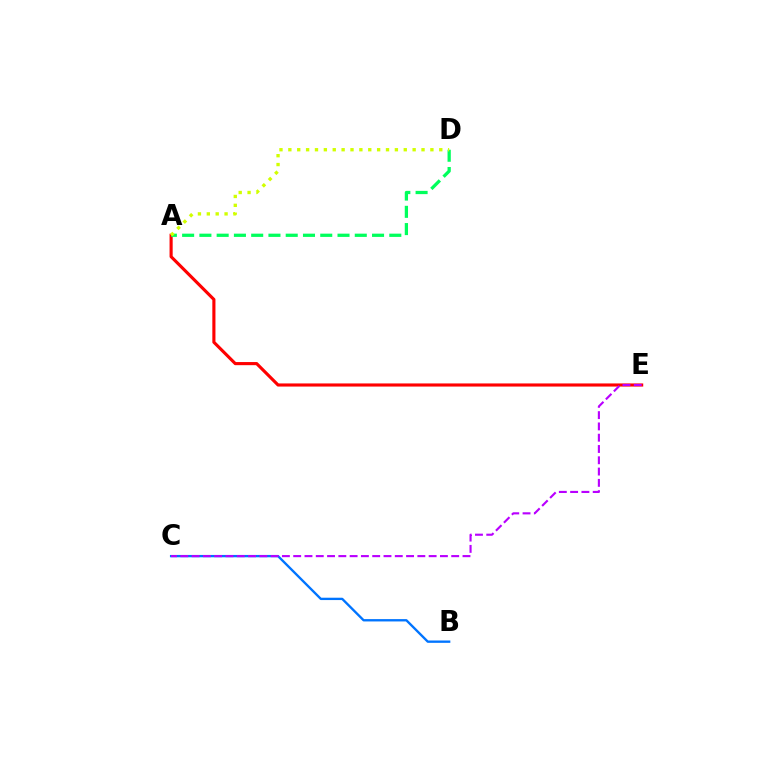{('B', 'C'): [{'color': '#0074ff', 'line_style': 'solid', 'thickness': 1.69}], ('A', 'E'): [{'color': '#ff0000', 'line_style': 'solid', 'thickness': 2.25}], ('A', 'D'): [{'color': '#00ff5c', 'line_style': 'dashed', 'thickness': 2.35}, {'color': '#d1ff00', 'line_style': 'dotted', 'thickness': 2.41}], ('C', 'E'): [{'color': '#b900ff', 'line_style': 'dashed', 'thickness': 1.53}]}